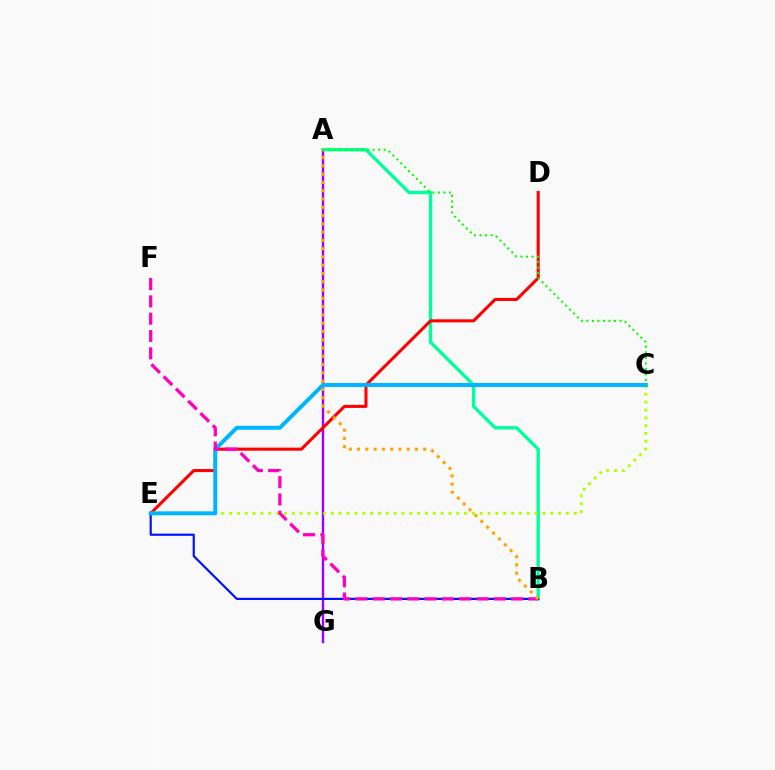{('A', 'G'): [{'color': '#9b00ff', 'line_style': 'solid', 'thickness': 1.73}], ('A', 'B'): [{'color': '#00ff9d', 'line_style': 'solid', 'thickness': 2.41}, {'color': '#ffa500', 'line_style': 'dotted', 'thickness': 2.25}], ('C', 'E'): [{'color': '#b3ff00', 'line_style': 'dotted', 'thickness': 2.13}, {'color': '#00b5ff', 'line_style': 'solid', 'thickness': 2.86}], ('B', 'E'): [{'color': '#0010ff', 'line_style': 'solid', 'thickness': 1.57}], ('D', 'E'): [{'color': '#ff0000', 'line_style': 'solid', 'thickness': 2.2}], ('B', 'F'): [{'color': '#ff00bd', 'line_style': 'dashed', 'thickness': 2.35}], ('A', 'C'): [{'color': '#08ff00', 'line_style': 'dotted', 'thickness': 1.5}]}